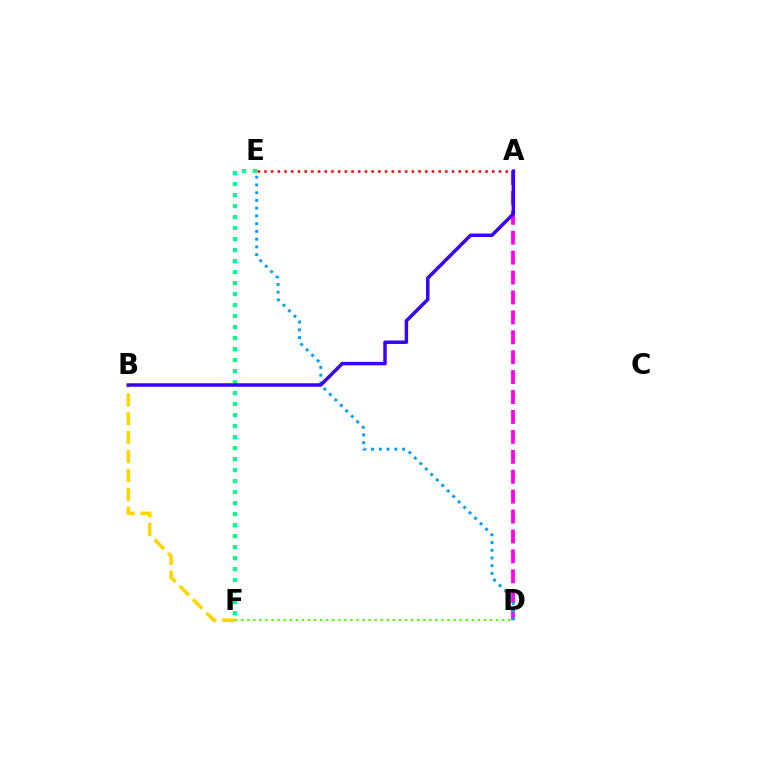{('D', 'F'): [{'color': '#4fff00', 'line_style': 'dotted', 'thickness': 1.65}], ('E', 'F'): [{'color': '#00ff86', 'line_style': 'dotted', 'thickness': 2.99}], ('A', 'E'): [{'color': '#ff0000', 'line_style': 'dotted', 'thickness': 1.82}], ('B', 'F'): [{'color': '#ffd500', 'line_style': 'dashed', 'thickness': 2.56}], ('A', 'D'): [{'color': '#ff00ed', 'line_style': 'dashed', 'thickness': 2.71}], ('D', 'E'): [{'color': '#009eff', 'line_style': 'dotted', 'thickness': 2.1}], ('A', 'B'): [{'color': '#3700ff', 'line_style': 'solid', 'thickness': 2.5}]}